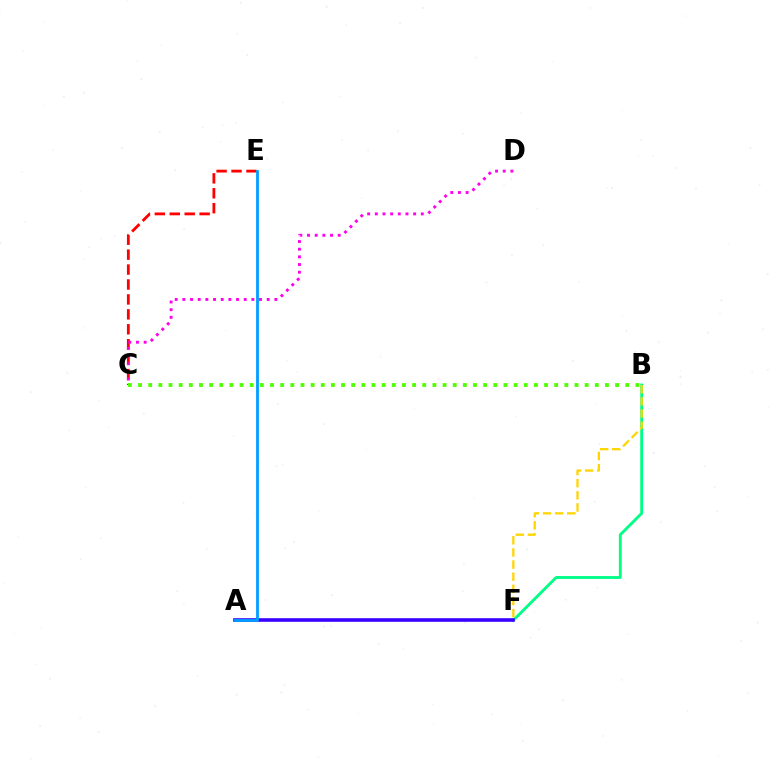{('C', 'E'): [{'color': '#ff0000', 'line_style': 'dashed', 'thickness': 2.03}], ('C', 'D'): [{'color': '#ff00ed', 'line_style': 'dotted', 'thickness': 2.08}], ('B', 'F'): [{'color': '#00ff86', 'line_style': 'solid', 'thickness': 2.06}, {'color': '#ffd500', 'line_style': 'dashed', 'thickness': 1.65}], ('B', 'C'): [{'color': '#4fff00', 'line_style': 'dotted', 'thickness': 2.76}], ('A', 'F'): [{'color': '#3700ff', 'line_style': 'solid', 'thickness': 2.58}], ('A', 'E'): [{'color': '#009eff', 'line_style': 'solid', 'thickness': 2.02}]}